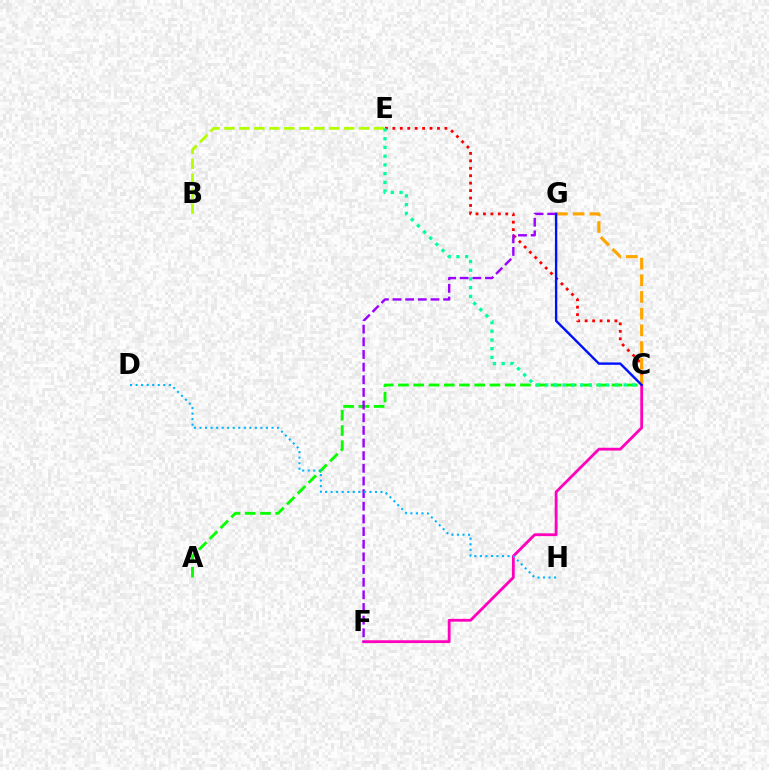{('C', 'E'): [{'color': '#ff0000', 'line_style': 'dotted', 'thickness': 2.02}, {'color': '#00ff9d', 'line_style': 'dotted', 'thickness': 2.37}], ('C', 'F'): [{'color': '#ff00bd', 'line_style': 'solid', 'thickness': 2.02}], ('A', 'C'): [{'color': '#08ff00', 'line_style': 'dashed', 'thickness': 2.07}], ('B', 'E'): [{'color': '#b3ff00', 'line_style': 'dashed', 'thickness': 2.03}], ('F', 'G'): [{'color': '#9b00ff', 'line_style': 'dashed', 'thickness': 1.72}], ('C', 'G'): [{'color': '#ffa500', 'line_style': 'dashed', 'thickness': 2.27}, {'color': '#0010ff', 'line_style': 'solid', 'thickness': 1.72}], ('D', 'H'): [{'color': '#00b5ff', 'line_style': 'dotted', 'thickness': 1.5}]}